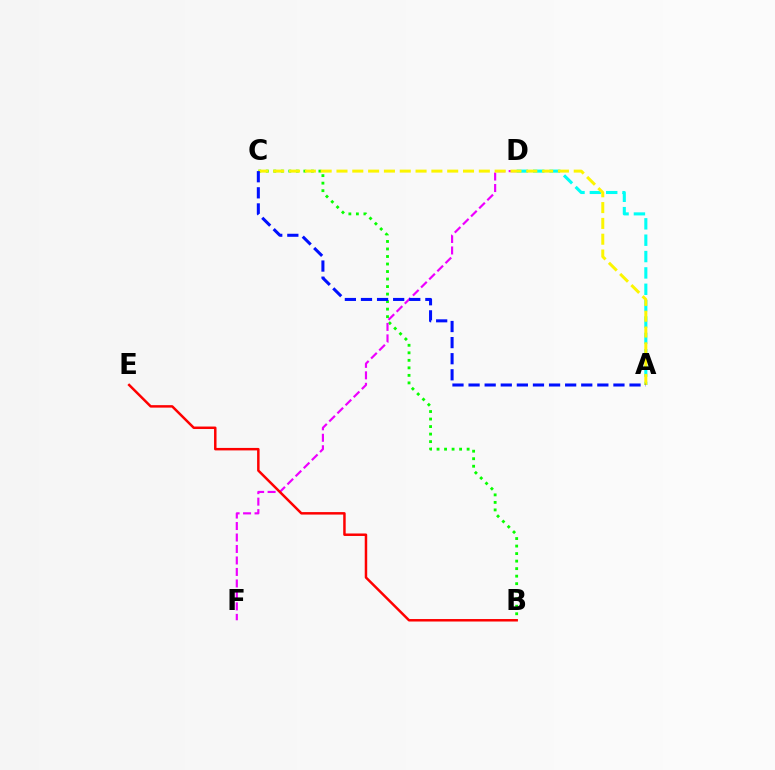{('B', 'C'): [{'color': '#08ff00', 'line_style': 'dotted', 'thickness': 2.04}], ('A', 'D'): [{'color': '#00fff6', 'line_style': 'dashed', 'thickness': 2.22}], ('D', 'F'): [{'color': '#ee00ff', 'line_style': 'dashed', 'thickness': 1.56}], ('A', 'C'): [{'color': '#fcf500', 'line_style': 'dashed', 'thickness': 2.15}, {'color': '#0010ff', 'line_style': 'dashed', 'thickness': 2.19}], ('B', 'E'): [{'color': '#ff0000', 'line_style': 'solid', 'thickness': 1.79}]}